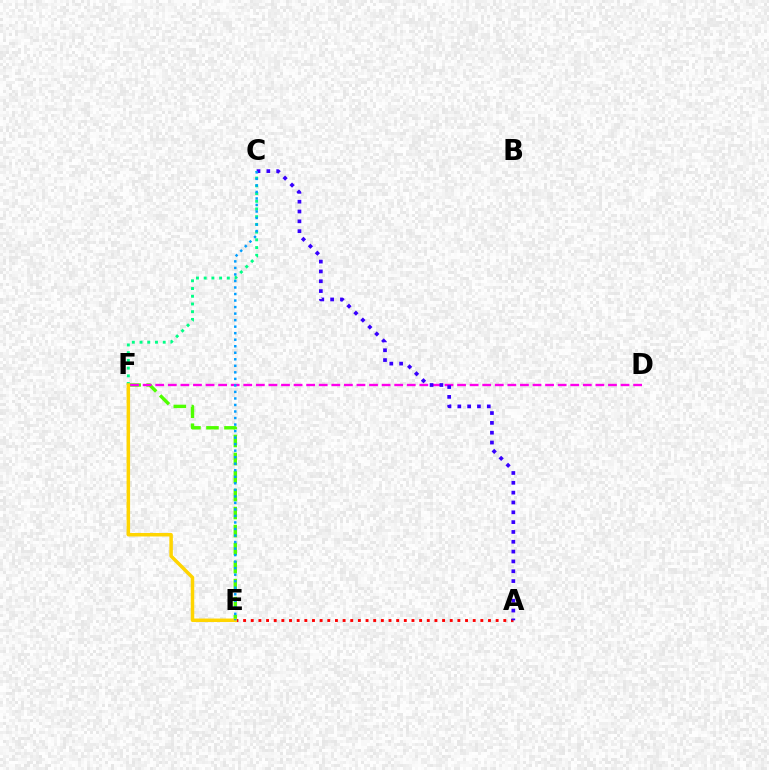{('E', 'F'): [{'color': '#4fff00', 'line_style': 'dashed', 'thickness': 2.45}, {'color': '#ffd500', 'line_style': 'solid', 'thickness': 2.51}], ('C', 'F'): [{'color': '#00ff86', 'line_style': 'dotted', 'thickness': 2.1}], ('A', 'E'): [{'color': '#ff0000', 'line_style': 'dotted', 'thickness': 2.08}], ('D', 'F'): [{'color': '#ff00ed', 'line_style': 'dashed', 'thickness': 1.71}], ('A', 'C'): [{'color': '#3700ff', 'line_style': 'dotted', 'thickness': 2.67}], ('C', 'E'): [{'color': '#009eff', 'line_style': 'dotted', 'thickness': 1.77}]}